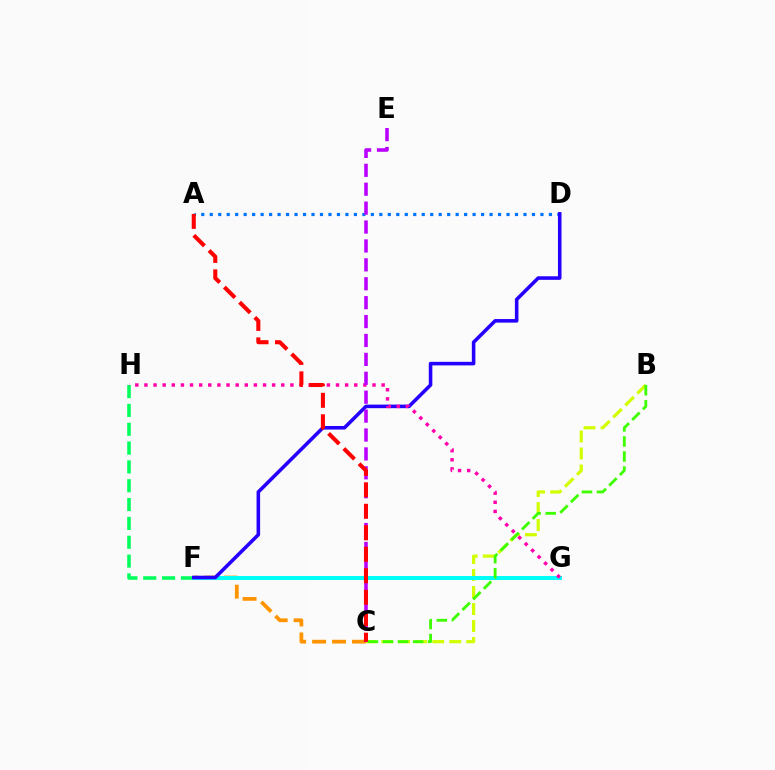{('F', 'H'): [{'color': '#00ff5c', 'line_style': 'dashed', 'thickness': 2.56}], ('B', 'C'): [{'color': '#d1ff00', 'line_style': 'dashed', 'thickness': 2.31}, {'color': '#3dff00', 'line_style': 'dashed', 'thickness': 2.04}], ('A', 'D'): [{'color': '#0074ff', 'line_style': 'dotted', 'thickness': 2.3}], ('C', 'F'): [{'color': '#ff9400', 'line_style': 'dashed', 'thickness': 2.71}], ('F', 'G'): [{'color': '#00fff6', 'line_style': 'solid', 'thickness': 2.9}], ('D', 'F'): [{'color': '#2500ff', 'line_style': 'solid', 'thickness': 2.57}], ('G', 'H'): [{'color': '#ff00ac', 'line_style': 'dotted', 'thickness': 2.48}], ('C', 'E'): [{'color': '#b900ff', 'line_style': 'dashed', 'thickness': 2.57}], ('A', 'C'): [{'color': '#ff0000', 'line_style': 'dashed', 'thickness': 2.92}]}